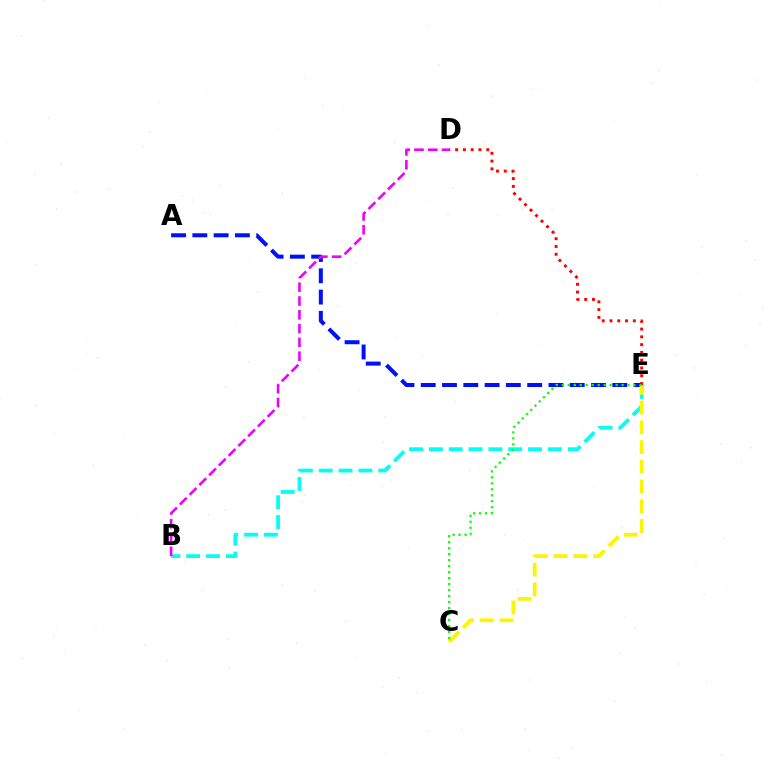{('A', 'E'): [{'color': '#0010ff', 'line_style': 'dashed', 'thickness': 2.89}], ('B', 'E'): [{'color': '#00fff6', 'line_style': 'dashed', 'thickness': 2.69}], ('D', 'E'): [{'color': '#ff0000', 'line_style': 'dotted', 'thickness': 2.11}], ('C', 'E'): [{'color': '#fcf500', 'line_style': 'dashed', 'thickness': 2.68}, {'color': '#08ff00', 'line_style': 'dotted', 'thickness': 1.63}], ('B', 'D'): [{'color': '#ee00ff', 'line_style': 'dashed', 'thickness': 1.87}]}